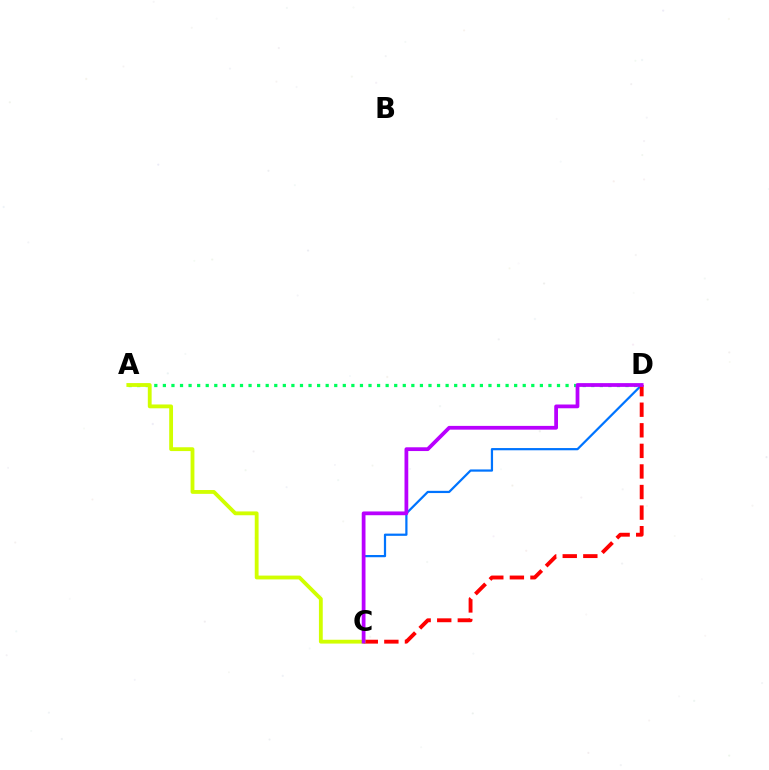{('C', 'D'): [{'color': '#0074ff', 'line_style': 'solid', 'thickness': 1.6}, {'color': '#ff0000', 'line_style': 'dashed', 'thickness': 2.8}, {'color': '#b900ff', 'line_style': 'solid', 'thickness': 2.71}], ('A', 'D'): [{'color': '#00ff5c', 'line_style': 'dotted', 'thickness': 2.33}], ('A', 'C'): [{'color': '#d1ff00', 'line_style': 'solid', 'thickness': 2.75}]}